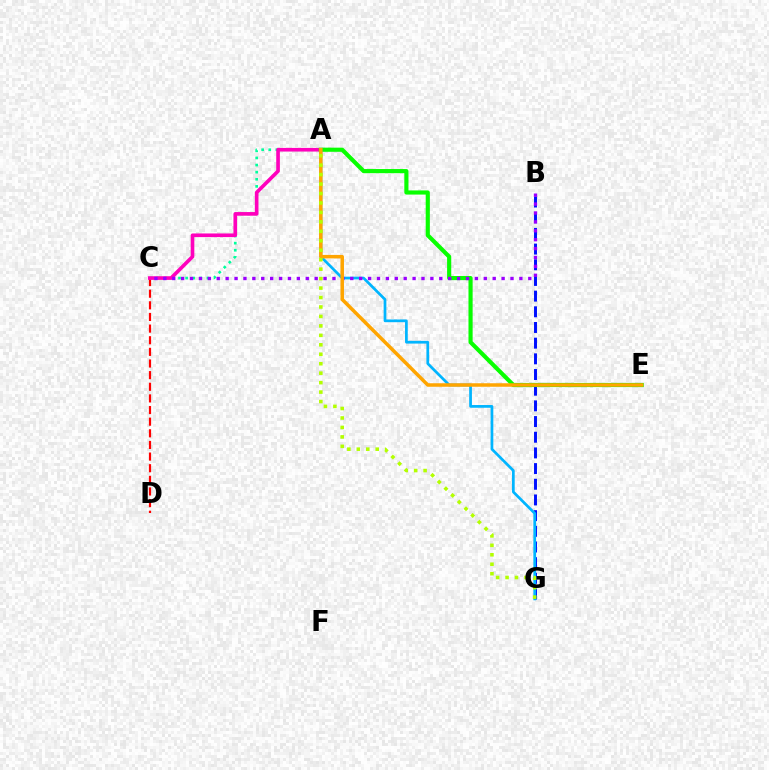{('C', 'D'): [{'color': '#ff0000', 'line_style': 'dashed', 'thickness': 1.58}], ('A', 'C'): [{'color': '#00ff9d', 'line_style': 'dotted', 'thickness': 1.93}, {'color': '#ff00bd', 'line_style': 'solid', 'thickness': 2.62}], ('B', 'G'): [{'color': '#0010ff', 'line_style': 'dashed', 'thickness': 2.13}], ('A', 'E'): [{'color': '#08ff00', 'line_style': 'solid', 'thickness': 2.98}, {'color': '#ffa500', 'line_style': 'solid', 'thickness': 2.53}], ('A', 'G'): [{'color': '#00b5ff', 'line_style': 'solid', 'thickness': 1.96}, {'color': '#b3ff00', 'line_style': 'dotted', 'thickness': 2.57}], ('B', 'C'): [{'color': '#9b00ff', 'line_style': 'dotted', 'thickness': 2.42}]}